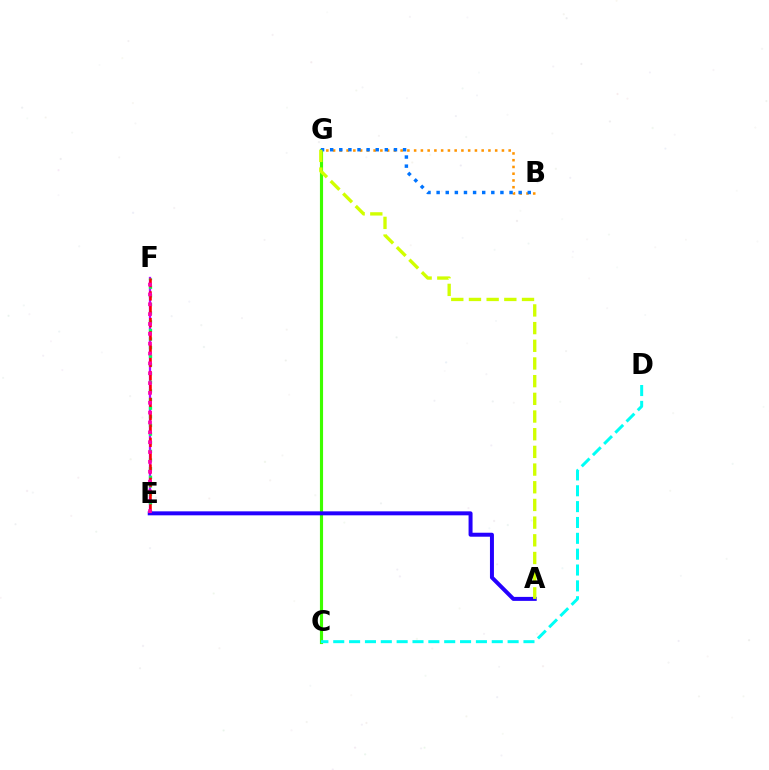{('C', 'G'): [{'color': '#3dff00', 'line_style': 'solid', 'thickness': 2.26}], ('E', 'F'): [{'color': '#b900ff', 'line_style': 'solid', 'thickness': 1.64}, {'color': '#00ff5c', 'line_style': 'dotted', 'thickness': 2.35}, {'color': '#ff0000', 'line_style': 'dashed', 'thickness': 1.81}, {'color': '#ff00ac', 'line_style': 'dotted', 'thickness': 2.68}], ('B', 'G'): [{'color': '#ff9400', 'line_style': 'dotted', 'thickness': 1.83}, {'color': '#0074ff', 'line_style': 'dotted', 'thickness': 2.48}], ('C', 'D'): [{'color': '#00fff6', 'line_style': 'dashed', 'thickness': 2.15}], ('A', 'E'): [{'color': '#2500ff', 'line_style': 'solid', 'thickness': 2.87}], ('A', 'G'): [{'color': '#d1ff00', 'line_style': 'dashed', 'thickness': 2.4}]}